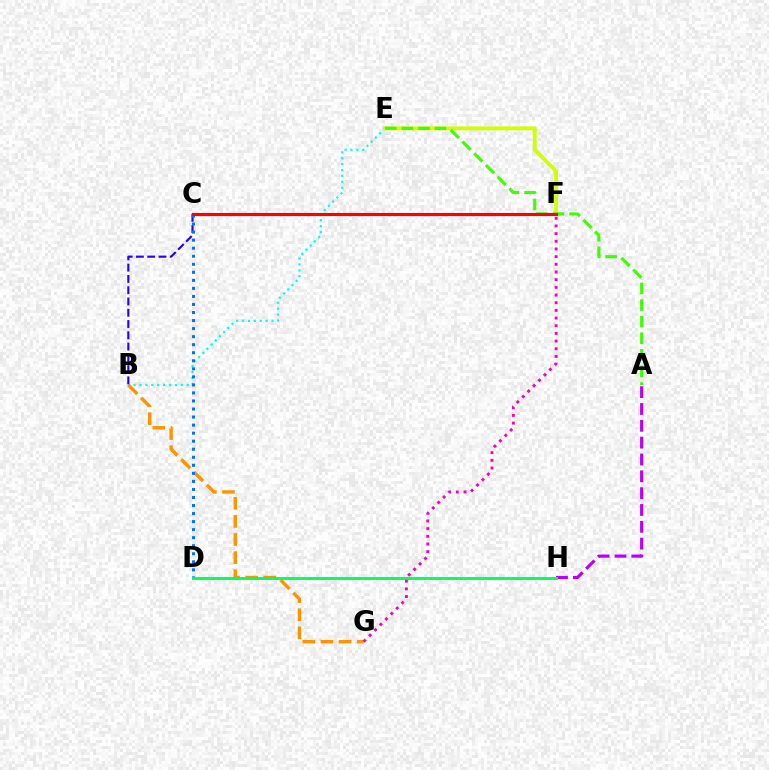{('B', 'E'): [{'color': '#00fff6', 'line_style': 'dotted', 'thickness': 1.6}], ('A', 'H'): [{'color': '#b900ff', 'line_style': 'dashed', 'thickness': 2.29}], ('B', 'C'): [{'color': '#2500ff', 'line_style': 'dashed', 'thickness': 1.53}], ('E', 'F'): [{'color': '#d1ff00', 'line_style': 'solid', 'thickness': 2.77}], ('B', 'G'): [{'color': '#ff9400', 'line_style': 'dashed', 'thickness': 2.46}], ('A', 'E'): [{'color': '#3dff00', 'line_style': 'dashed', 'thickness': 2.25}], ('C', 'D'): [{'color': '#0074ff', 'line_style': 'dotted', 'thickness': 2.18}], ('D', 'H'): [{'color': '#00ff5c', 'line_style': 'solid', 'thickness': 2.07}], ('F', 'G'): [{'color': '#ff00ac', 'line_style': 'dotted', 'thickness': 2.09}], ('C', 'F'): [{'color': '#ff0000', 'line_style': 'solid', 'thickness': 2.24}]}